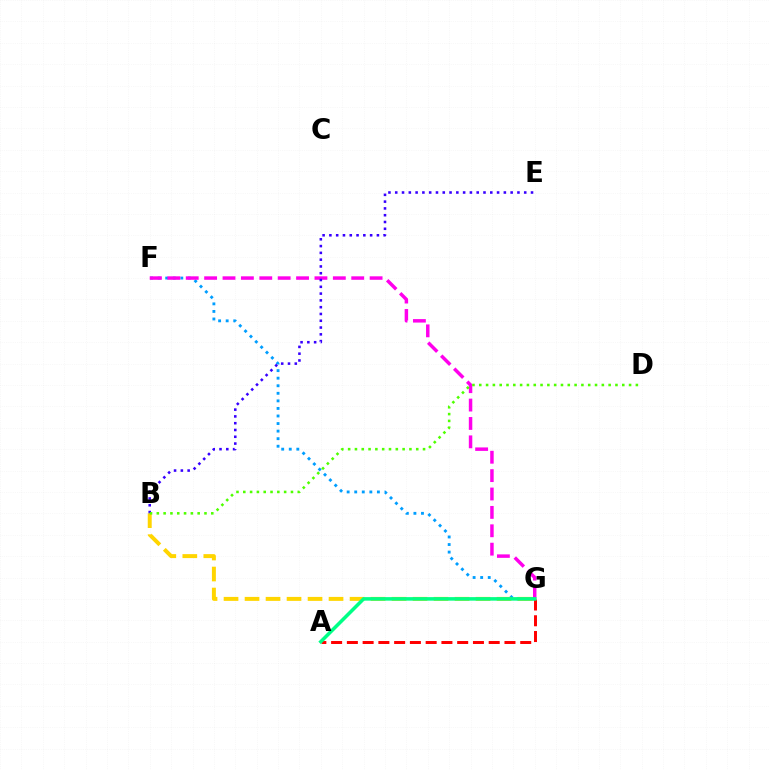{('F', 'G'): [{'color': '#009eff', 'line_style': 'dotted', 'thickness': 2.05}, {'color': '#ff00ed', 'line_style': 'dashed', 'thickness': 2.5}], ('A', 'G'): [{'color': '#ff0000', 'line_style': 'dashed', 'thickness': 2.14}, {'color': '#00ff86', 'line_style': 'solid', 'thickness': 2.55}], ('B', 'G'): [{'color': '#ffd500', 'line_style': 'dashed', 'thickness': 2.85}], ('B', 'E'): [{'color': '#3700ff', 'line_style': 'dotted', 'thickness': 1.84}], ('B', 'D'): [{'color': '#4fff00', 'line_style': 'dotted', 'thickness': 1.85}]}